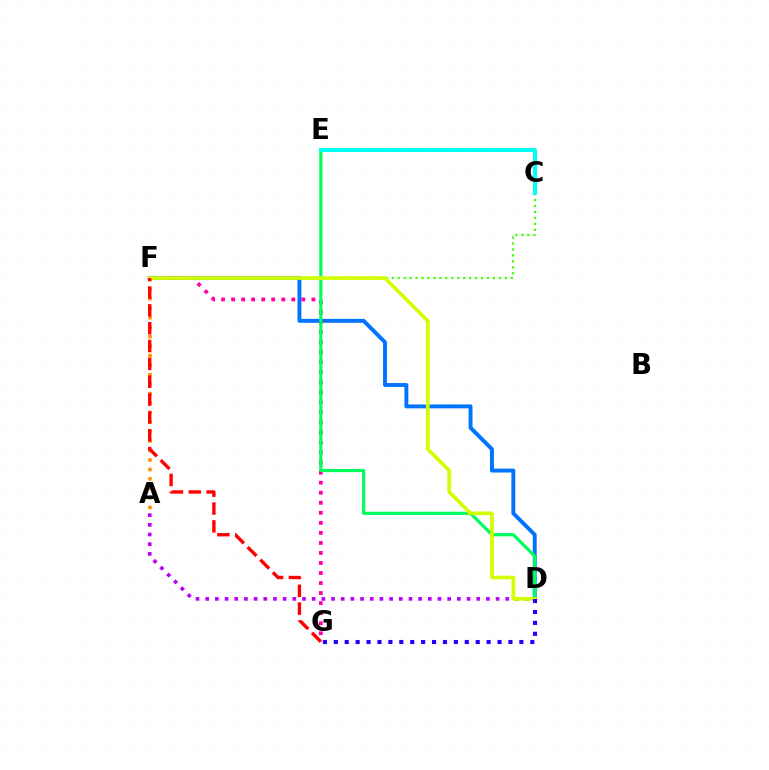{('D', 'F'): [{'color': '#0074ff', 'line_style': 'solid', 'thickness': 2.82}, {'color': '#d1ff00', 'line_style': 'solid', 'thickness': 2.65}], ('A', 'F'): [{'color': '#ff9400', 'line_style': 'dotted', 'thickness': 2.58}], ('C', 'F'): [{'color': '#3dff00', 'line_style': 'dotted', 'thickness': 1.62}], ('A', 'D'): [{'color': '#b900ff', 'line_style': 'dotted', 'thickness': 2.63}], ('F', 'G'): [{'color': '#ff00ac', 'line_style': 'dotted', 'thickness': 2.73}, {'color': '#ff0000', 'line_style': 'dashed', 'thickness': 2.42}], ('D', 'E'): [{'color': '#00ff5c', 'line_style': 'solid', 'thickness': 2.3}], ('C', 'E'): [{'color': '#00fff6', 'line_style': 'solid', 'thickness': 2.9}], ('D', 'G'): [{'color': '#2500ff', 'line_style': 'dotted', 'thickness': 2.97}]}